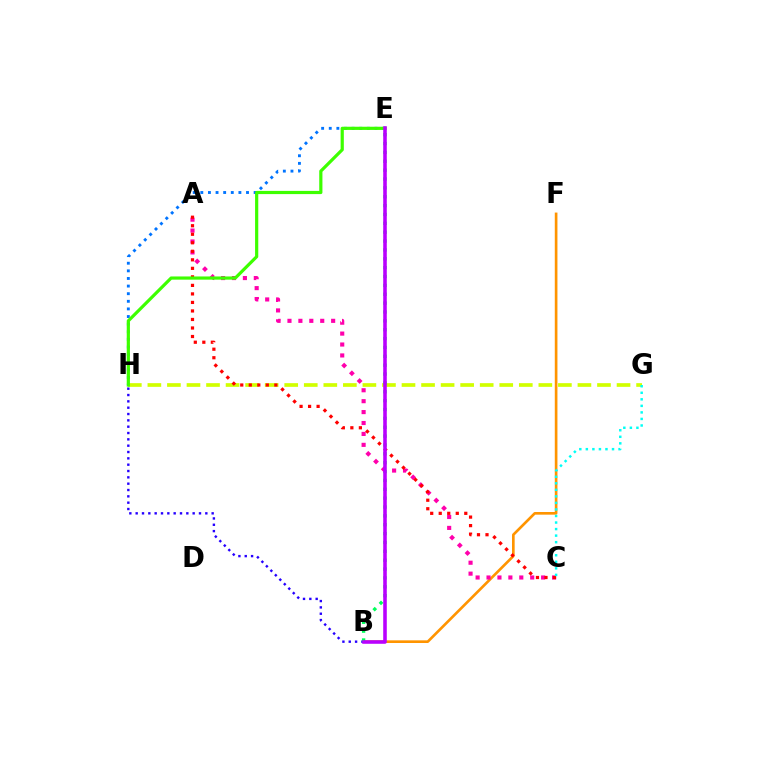{('B', 'F'): [{'color': '#ff9400', 'line_style': 'solid', 'thickness': 1.91}], ('E', 'H'): [{'color': '#0074ff', 'line_style': 'dotted', 'thickness': 2.07}, {'color': '#3dff00', 'line_style': 'solid', 'thickness': 2.3}], ('G', 'H'): [{'color': '#d1ff00', 'line_style': 'dashed', 'thickness': 2.66}], ('B', 'H'): [{'color': '#2500ff', 'line_style': 'dotted', 'thickness': 1.72}], ('B', 'E'): [{'color': '#00ff5c', 'line_style': 'dotted', 'thickness': 2.41}, {'color': '#b900ff', 'line_style': 'solid', 'thickness': 2.57}], ('A', 'C'): [{'color': '#ff00ac', 'line_style': 'dotted', 'thickness': 2.97}, {'color': '#ff0000', 'line_style': 'dotted', 'thickness': 2.32}], ('C', 'G'): [{'color': '#00fff6', 'line_style': 'dotted', 'thickness': 1.78}]}